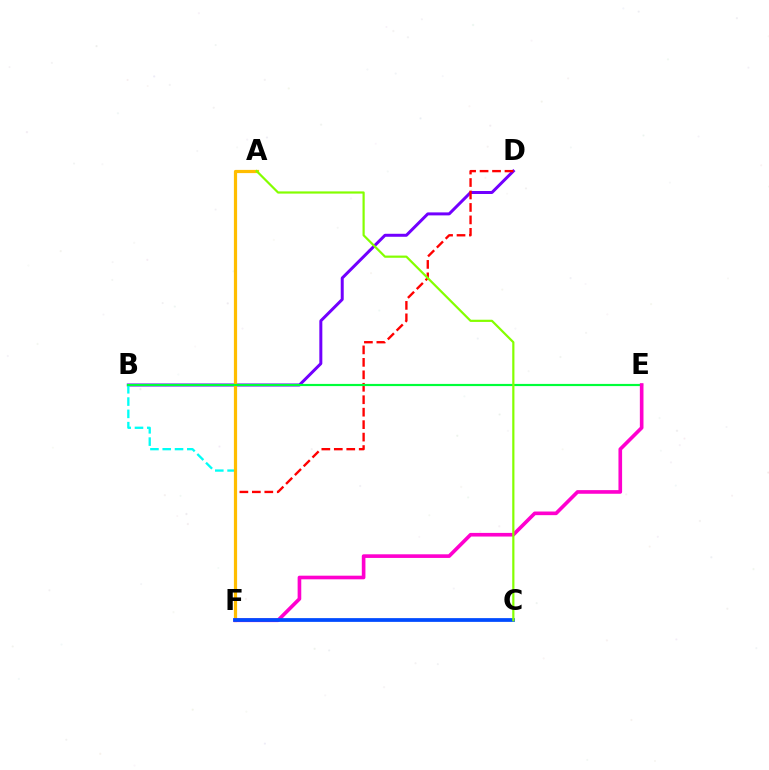{('B', 'D'): [{'color': '#7200ff', 'line_style': 'solid', 'thickness': 2.15}], ('D', 'F'): [{'color': '#ff0000', 'line_style': 'dashed', 'thickness': 1.69}], ('B', 'F'): [{'color': '#00fff6', 'line_style': 'dashed', 'thickness': 1.67}], ('A', 'F'): [{'color': '#ffbd00', 'line_style': 'solid', 'thickness': 2.31}], ('B', 'E'): [{'color': '#00ff39', 'line_style': 'solid', 'thickness': 1.57}], ('E', 'F'): [{'color': '#ff00cf', 'line_style': 'solid', 'thickness': 2.62}], ('C', 'F'): [{'color': '#004bff', 'line_style': 'solid', 'thickness': 2.7}], ('A', 'C'): [{'color': '#84ff00', 'line_style': 'solid', 'thickness': 1.58}]}